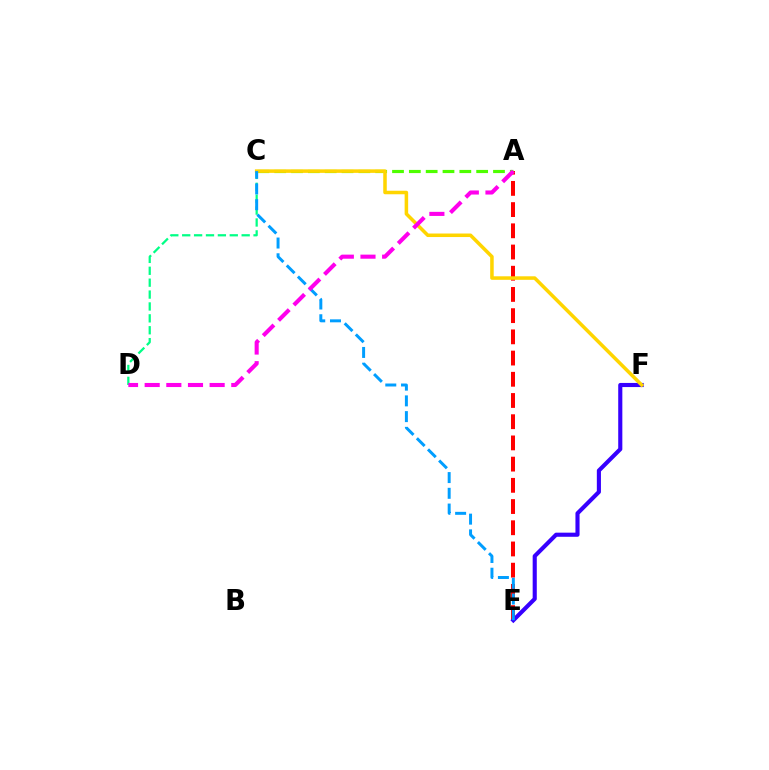{('A', 'E'): [{'color': '#ff0000', 'line_style': 'dashed', 'thickness': 2.88}], ('E', 'F'): [{'color': '#3700ff', 'line_style': 'solid', 'thickness': 2.96}], ('C', 'D'): [{'color': '#00ff86', 'line_style': 'dashed', 'thickness': 1.62}], ('A', 'C'): [{'color': '#4fff00', 'line_style': 'dashed', 'thickness': 2.29}], ('C', 'F'): [{'color': '#ffd500', 'line_style': 'solid', 'thickness': 2.54}], ('C', 'E'): [{'color': '#009eff', 'line_style': 'dashed', 'thickness': 2.14}], ('A', 'D'): [{'color': '#ff00ed', 'line_style': 'dashed', 'thickness': 2.94}]}